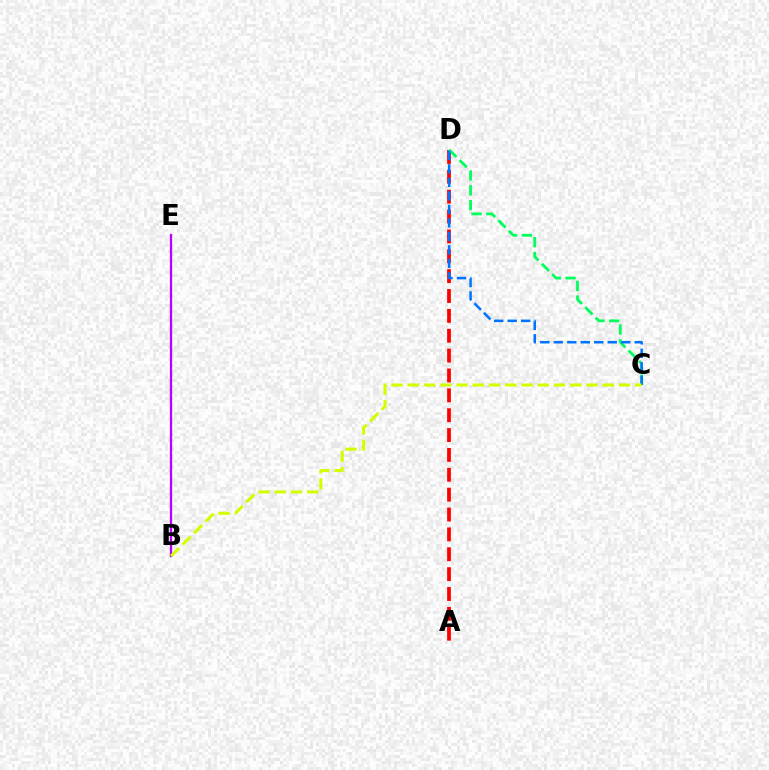{('A', 'D'): [{'color': '#ff0000', 'line_style': 'dashed', 'thickness': 2.7}], ('B', 'E'): [{'color': '#b900ff', 'line_style': 'solid', 'thickness': 1.65}], ('C', 'D'): [{'color': '#00ff5c', 'line_style': 'dashed', 'thickness': 2.01}, {'color': '#0074ff', 'line_style': 'dashed', 'thickness': 1.83}], ('B', 'C'): [{'color': '#d1ff00', 'line_style': 'dashed', 'thickness': 2.21}]}